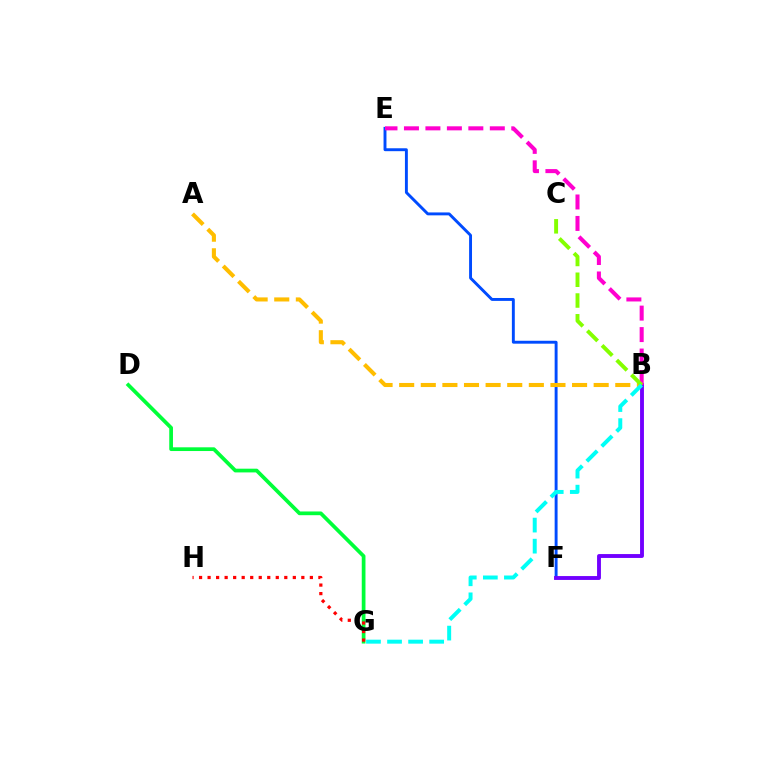{('E', 'F'): [{'color': '#004bff', 'line_style': 'solid', 'thickness': 2.1}], ('D', 'G'): [{'color': '#00ff39', 'line_style': 'solid', 'thickness': 2.68}], ('A', 'B'): [{'color': '#ffbd00', 'line_style': 'dashed', 'thickness': 2.94}], ('G', 'H'): [{'color': '#ff0000', 'line_style': 'dotted', 'thickness': 2.32}], ('B', 'F'): [{'color': '#7200ff', 'line_style': 'solid', 'thickness': 2.79}], ('B', 'E'): [{'color': '#ff00cf', 'line_style': 'dashed', 'thickness': 2.92}], ('B', 'C'): [{'color': '#84ff00', 'line_style': 'dashed', 'thickness': 2.82}], ('B', 'G'): [{'color': '#00fff6', 'line_style': 'dashed', 'thickness': 2.86}]}